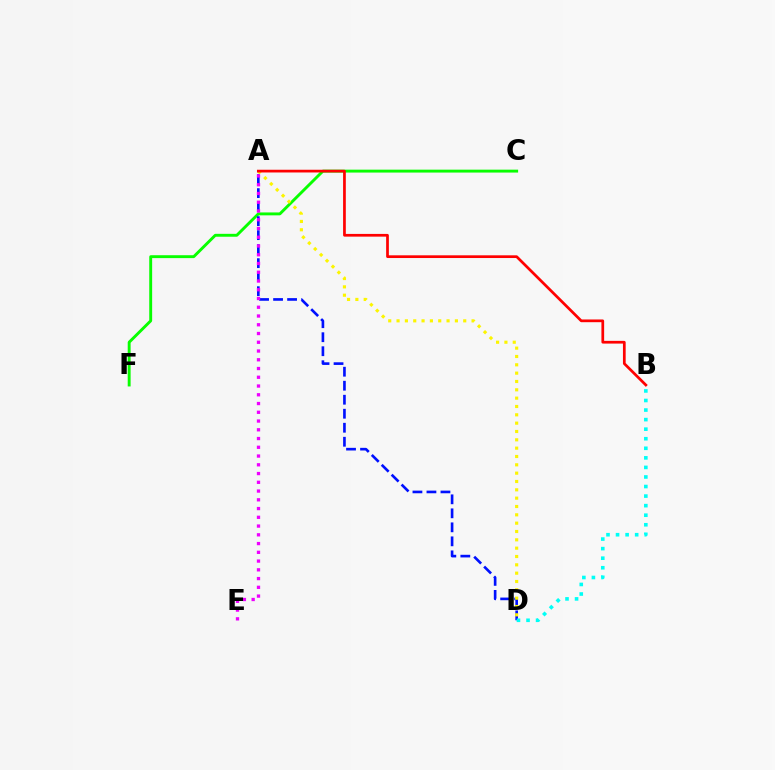{('C', 'F'): [{'color': '#08ff00', 'line_style': 'solid', 'thickness': 2.09}], ('A', 'D'): [{'color': '#0010ff', 'line_style': 'dashed', 'thickness': 1.9}, {'color': '#fcf500', 'line_style': 'dotted', 'thickness': 2.26}], ('A', 'E'): [{'color': '#ee00ff', 'line_style': 'dotted', 'thickness': 2.38}], ('B', 'D'): [{'color': '#00fff6', 'line_style': 'dotted', 'thickness': 2.6}], ('A', 'B'): [{'color': '#ff0000', 'line_style': 'solid', 'thickness': 1.96}]}